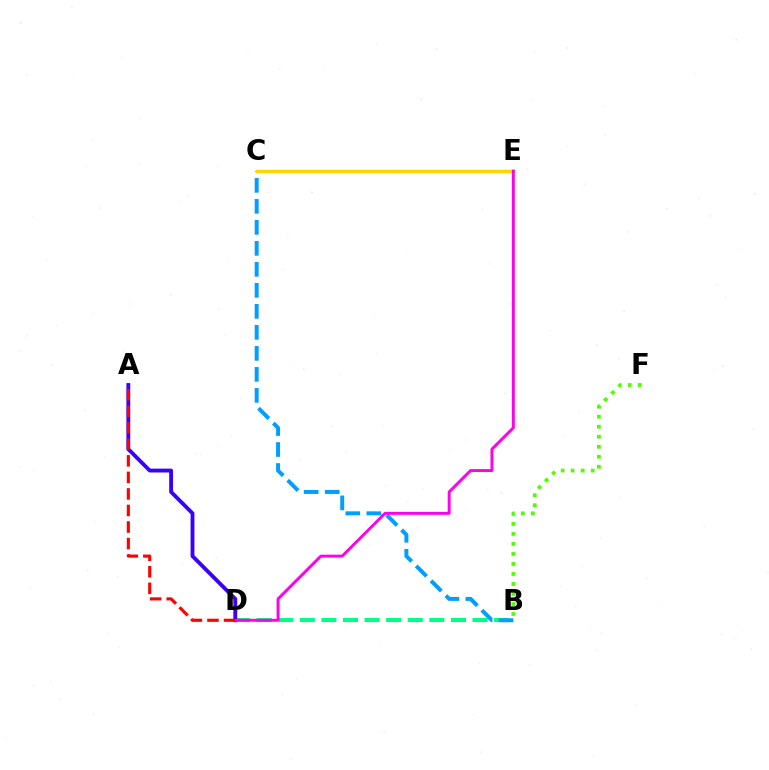{('B', 'D'): [{'color': '#00ff86', 'line_style': 'dashed', 'thickness': 2.93}], ('B', 'C'): [{'color': '#009eff', 'line_style': 'dashed', 'thickness': 2.85}], ('A', 'D'): [{'color': '#3700ff', 'line_style': 'solid', 'thickness': 2.77}, {'color': '#ff0000', 'line_style': 'dashed', 'thickness': 2.25}], ('C', 'E'): [{'color': '#ffd500', 'line_style': 'solid', 'thickness': 2.51}], ('B', 'F'): [{'color': '#4fff00', 'line_style': 'dotted', 'thickness': 2.72}], ('D', 'E'): [{'color': '#ff00ed', 'line_style': 'solid', 'thickness': 2.11}]}